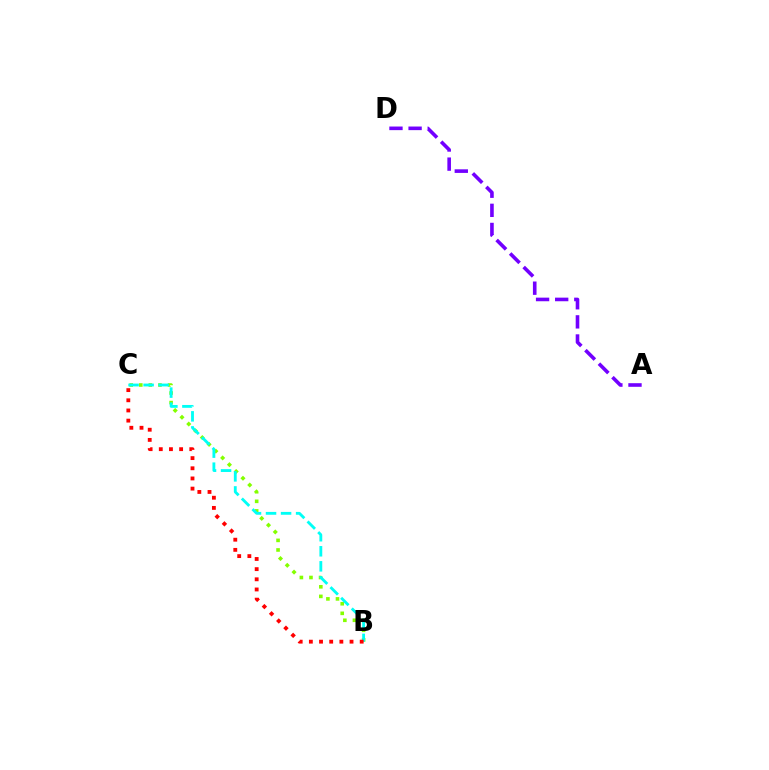{('B', 'C'): [{'color': '#84ff00', 'line_style': 'dotted', 'thickness': 2.6}, {'color': '#00fff6', 'line_style': 'dashed', 'thickness': 2.04}, {'color': '#ff0000', 'line_style': 'dotted', 'thickness': 2.76}], ('A', 'D'): [{'color': '#7200ff', 'line_style': 'dashed', 'thickness': 2.6}]}